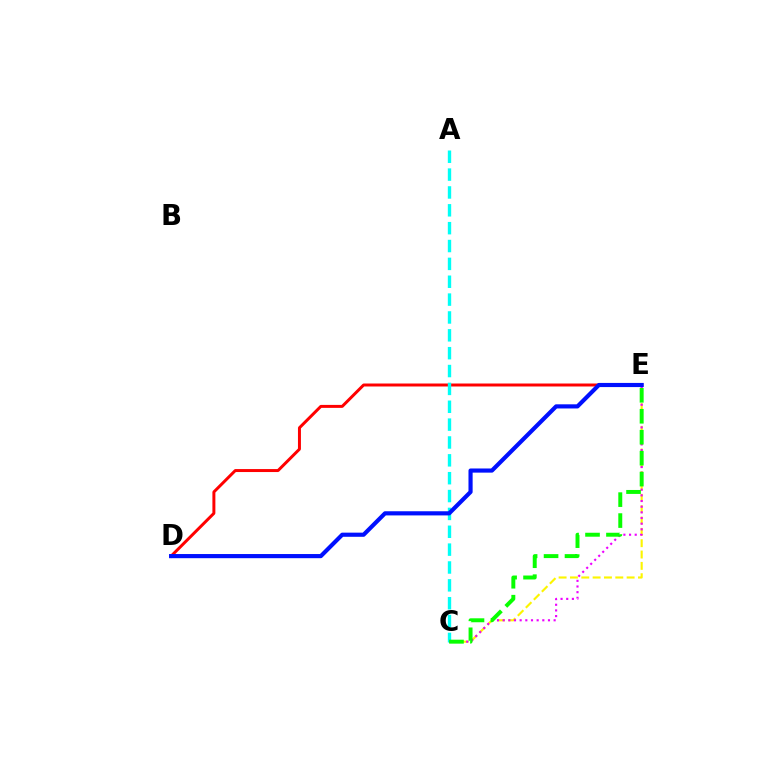{('C', 'E'): [{'color': '#fcf500', 'line_style': 'dashed', 'thickness': 1.54}, {'color': '#ee00ff', 'line_style': 'dotted', 'thickness': 1.54}, {'color': '#08ff00', 'line_style': 'dashed', 'thickness': 2.85}], ('D', 'E'): [{'color': '#ff0000', 'line_style': 'solid', 'thickness': 2.14}, {'color': '#0010ff', 'line_style': 'solid', 'thickness': 2.99}], ('A', 'C'): [{'color': '#00fff6', 'line_style': 'dashed', 'thickness': 2.43}]}